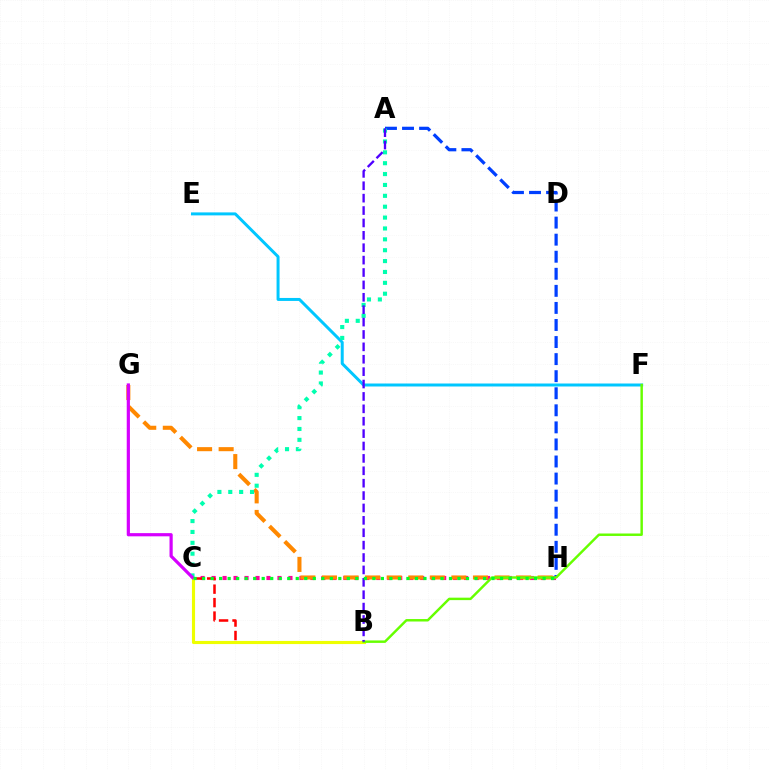{('E', 'F'): [{'color': '#00c7ff', 'line_style': 'solid', 'thickness': 2.15}], ('C', 'H'): [{'color': '#ff00a0', 'line_style': 'dotted', 'thickness': 2.98}, {'color': '#00ff27', 'line_style': 'dotted', 'thickness': 2.31}], ('B', 'C'): [{'color': '#ff0000', 'line_style': 'dashed', 'thickness': 1.83}, {'color': '#eeff00', 'line_style': 'solid', 'thickness': 2.25}], ('A', 'H'): [{'color': '#003fff', 'line_style': 'dashed', 'thickness': 2.32}], ('G', 'H'): [{'color': '#ff8800', 'line_style': 'dashed', 'thickness': 2.93}], ('B', 'F'): [{'color': '#66ff00', 'line_style': 'solid', 'thickness': 1.77}], ('A', 'C'): [{'color': '#00ffaf', 'line_style': 'dotted', 'thickness': 2.95}], ('C', 'G'): [{'color': '#d600ff', 'line_style': 'solid', 'thickness': 2.3}], ('A', 'B'): [{'color': '#4f00ff', 'line_style': 'dashed', 'thickness': 1.68}]}